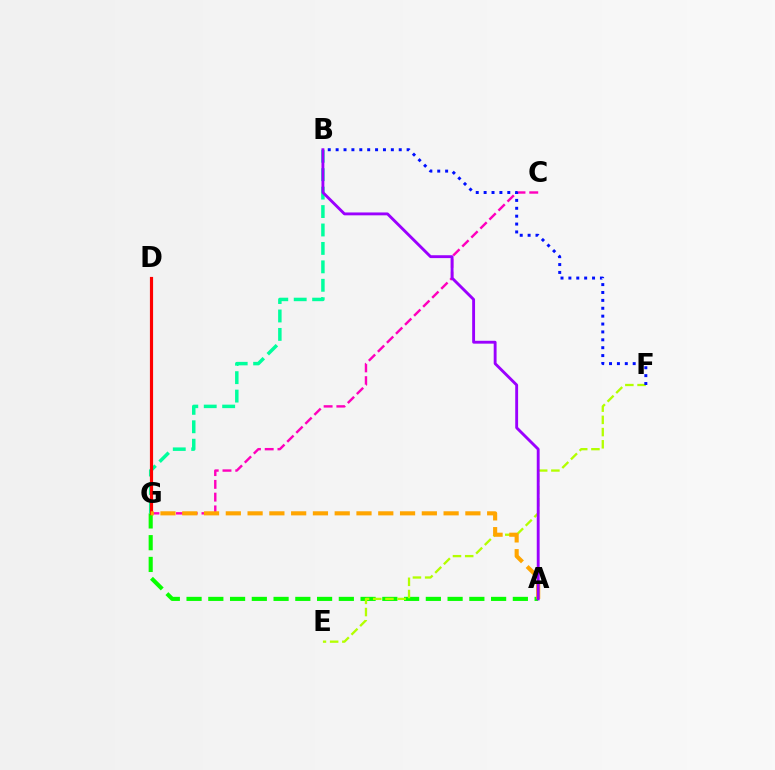{('D', 'G'): [{'color': '#00b5ff', 'line_style': 'dashed', 'thickness': 2.02}, {'color': '#ff0000', 'line_style': 'solid', 'thickness': 2.28}], ('A', 'G'): [{'color': '#08ff00', 'line_style': 'dashed', 'thickness': 2.96}, {'color': '#ffa500', 'line_style': 'dashed', 'thickness': 2.96}], ('E', 'F'): [{'color': '#b3ff00', 'line_style': 'dashed', 'thickness': 1.66}], ('B', 'G'): [{'color': '#00ff9d', 'line_style': 'dashed', 'thickness': 2.5}], ('C', 'G'): [{'color': '#ff00bd', 'line_style': 'dashed', 'thickness': 1.73}], ('B', 'F'): [{'color': '#0010ff', 'line_style': 'dotted', 'thickness': 2.14}], ('A', 'B'): [{'color': '#9b00ff', 'line_style': 'solid', 'thickness': 2.07}]}